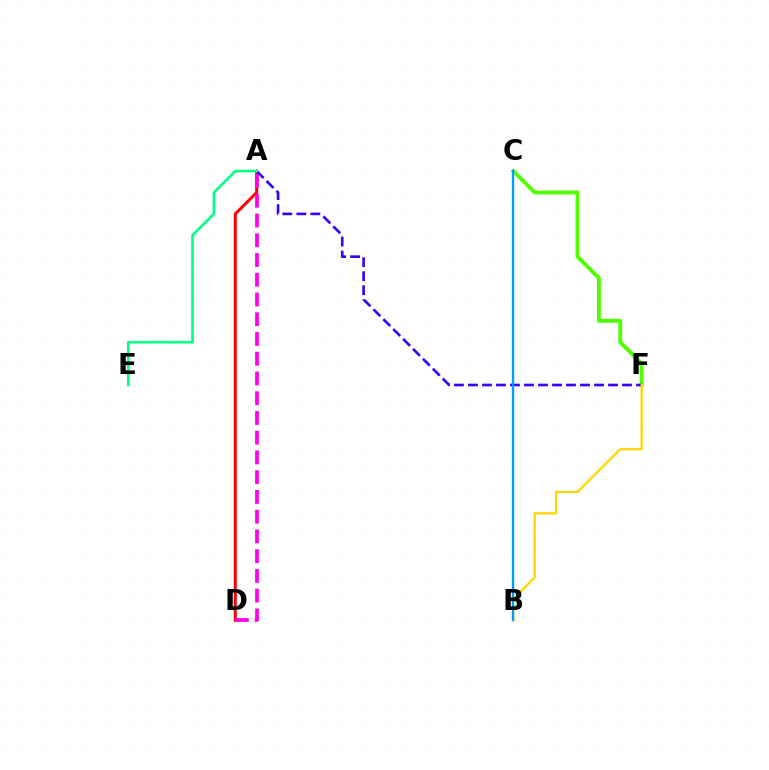{('A', 'D'): [{'color': '#ff0000', 'line_style': 'solid', 'thickness': 2.15}, {'color': '#ff00ed', 'line_style': 'dashed', 'thickness': 2.68}], ('C', 'F'): [{'color': '#4fff00', 'line_style': 'solid', 'thickness': 2.79}], ('A', 'F'): [{'color': '#3700ff', 'line_style': 'dashed', 'thickness': 1.9}], ('B', 'F'): [{'color': '#ffd500', 'line_style': 'solid', 'thickness': 1.64}], ('A', 'E'): [{'color': '#00ff86', 'line_style': 'solid', 'thickness': 1.88}], ('B', 'C'): [{'color': '#009eff', 'line_style': 'solid', 'thickness': 1.69}]}